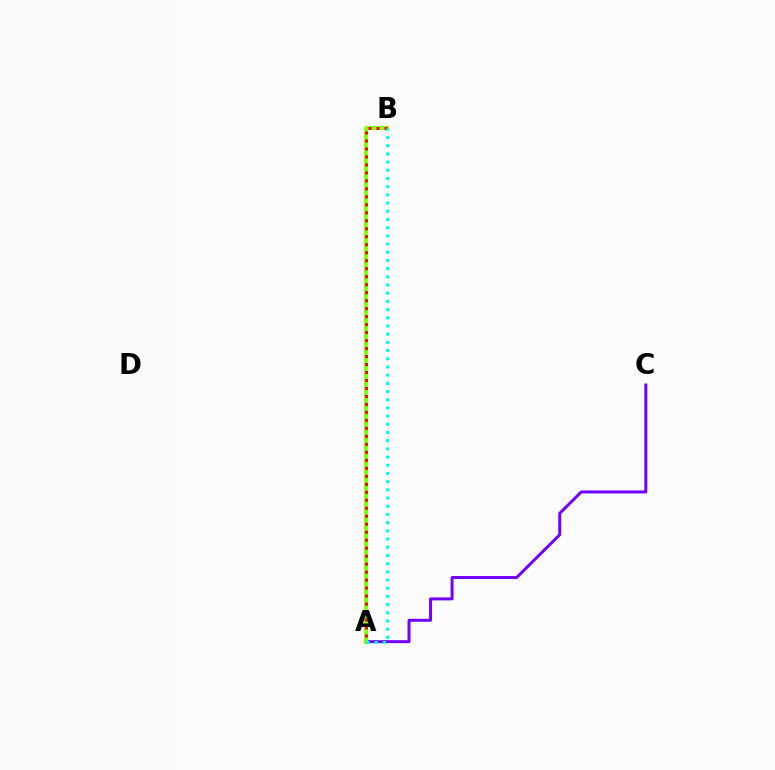{('A', 'C'): [{'color': '#7200ff', 'line_style': 'solid', 'thickness': 2.15}], ('A', 'B'): [{'color': '#84ff00', 'line_style': 'solid', 'thickness': 2.77}, {'color': '#ff0000', 'line_style': 'dotted', 'thickness': 2.17}, {'color': '#00fff6', 'line_style': 'dotted', 'thickness': 2.23}]}